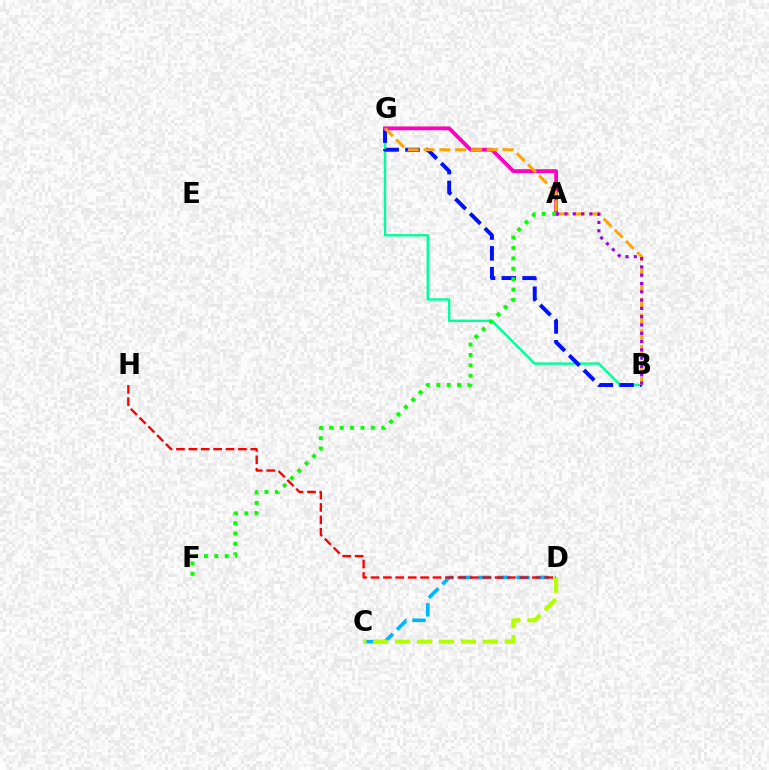{('B', 'G'): [{'color': '#00ff9d', 'line_style': 'solid', 'thickness': 1.73}, {'color': '#0010ff', 'line_style': 'dashed', 'thickness': 2.82}, {'color': '#ffa500', 'line_style': 'dashed', 'thickness': 2.15}], ('A', 'G'): [{'color': '#ff00bd', 'line_style': 'solid', 'thickness': 2.74}], ('C', 'D'): [{'color': '#00b5ff', 'line_style': 'dashed', 'thickness': 2.61}, {'color': '#b3ff00', 'line_style': 'dashed', 'thickness': 2.98}], ('D', 'H'): [{'color': '#ff0000', 'line_style': 'dashed', 'thickness': 1.69}], ('A', 'F'): [{'color': '#08ff00', 'line_style': 'dotted', 'thickness': 2.82}], ('A', 'B'): [{'color': '#9b00ff', 'line_style': 'dotted', 'thickness': 2.25}]}